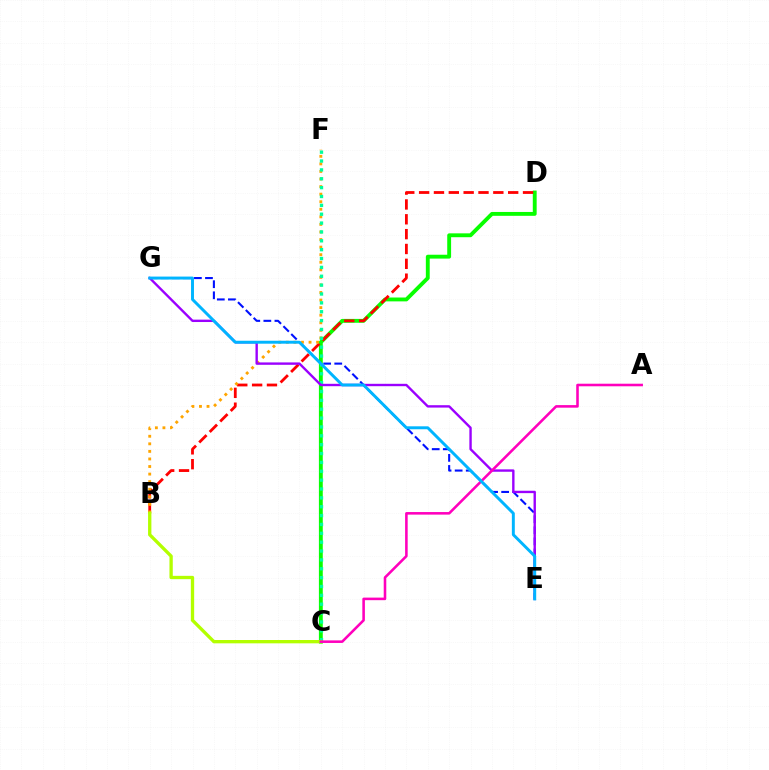{('C', 'D'): [{'color': '#08ff00', 'line_style': 'solid', 'thickness': 2.78}], ('B', 'D'): [{'color': '#ff0000', 'line_style': 'dashed', 'thickness': 2.02}], ('E', 'G'): [{'color': '#0010ff', 'line_style': 'dashed', 'thickness': 1.5}, {'color': '#9b00ff', 'line_style': 'solid', 'thickness': 1.72}, {'color': '#00b5ff', 'line_style': 'solid', 'thickness': 2.12}], ('B', 'F'): [{'color': '#ffa500', 'line_style': 'dotted', 'thickness': 2.06}], ('C', 'F'): [{'color': '#00ff9d', 'line_style': 'dotted', 'thickness': 2.41}], ('B', 'C'): [{'color': '#b3ff00', 'line_style': 'solid', 'thickness': 2.39}], ('A', 'C'): [{'color': '#ff00bd', 'line_style': 'solid', 'thickness': 1.85}]}